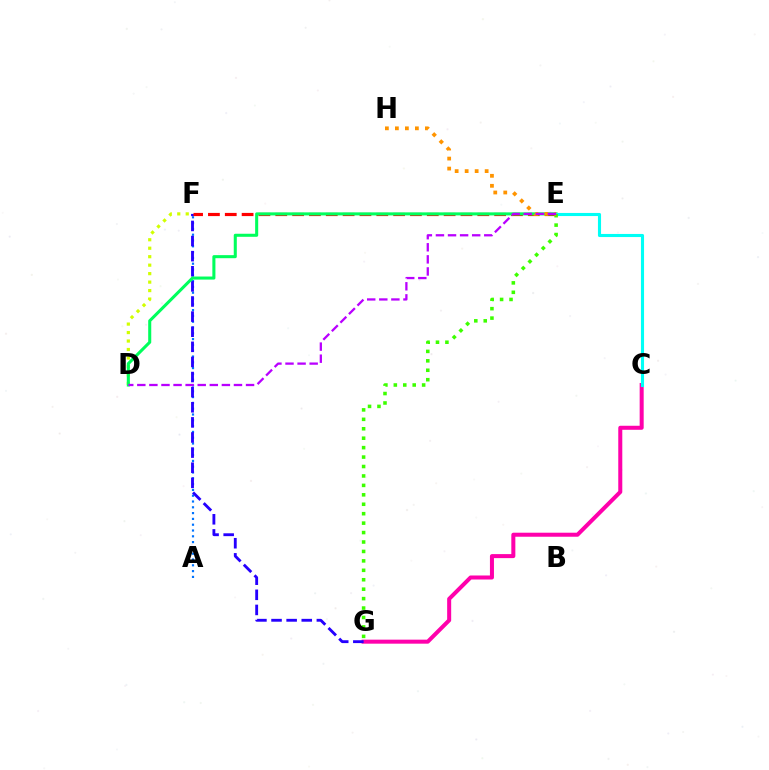{('C', 'G'): [{'color': '#ff00ac', 'line_style': 'solid', 'thickness': 2.9}], ('A', 'F'): [{'color': '#0074ff', 'line_style': 'dotted', 'thickness': 1.58}], ('F', 'G'): [{'color': '#2500ff', 'line_style': 'dashed', 'thickness': 2.05}], ('E', 'F'): [{'color': '#ff0000', 'line_style': 'dashed', 'thickness': 2.29}], ('D', 'F'): [{'color': '#d1ff00', 'line_style': 'dotted', 'thickness': 2.3}], ('D', 'E'): [{'color': '#00ff5c', 'line_style': 'solid', 'thickness': 2.2}, {'color': '#b900ff', 'line_style': 'dashed', 'thickness': 1.64}], ('C', 'E'): [{'color': '#00fff6', 'line_style': 'solid', 'thickness': 2.23}], ('E', 'G'): [{'color': '#3dff00', 'line_style': 'dotted', 'thickness': 2.56}], ('E', 'H'): [{'color': '#ff9400', 'line_style': 'dotted', 'thickness': 2.72}]}